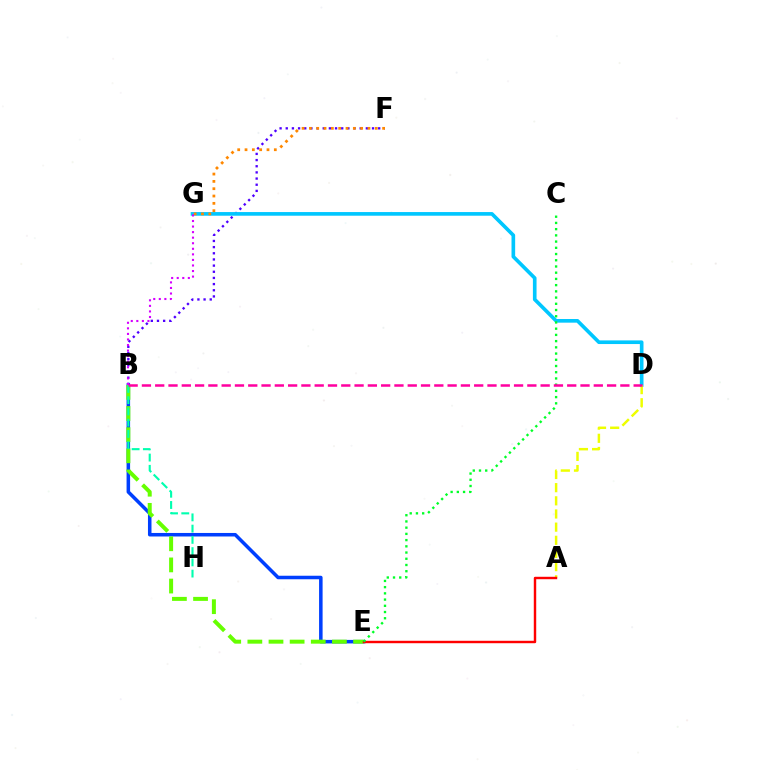{('B', 'E'): [{'color': '#003fff', 'line_style': 'solid', 'thickness': 2.54}, {'color': '#66ff00', 'line_style': 'dashed', 'thickness': 2.87}], ('B', 'F'): [{'color': '#4f00ff', 'line_style': 'dotted', 'thickness': 1.67}], ('D', 'G'): [{'color': '#00c7ff', 'line_style': 'solid', 'thickness': 2.63}], ('B', 'H'): [{'color': '#00ffaf', 'line_style': 'dashed', 'thickness': 1.53}], ('F', 'G'): [{'color': '#ff8800', 'line_style': 'dotted', 'thickness': 1.99}], ('A', 'D'): [{'color': '#eeff00', 'line_style': 'dashed', 'thickness': 1.79}], ('A', 'E'): [{'color': '#ff0000', 'line_style': 'solid', 'thickness': 1.75}], ('B', 'G'): [{'color': '#d600ff', 'line_style': 'dotted', 'thickness': 1.51}], ('C', 'E'): [{'color': '#00ff27', 'line_style': 'dotted', 'thickness': 1.69}], ('B', 'D'): [{'color': '#ff00a0', 'line_style': 'dashed', 'thickness': 1.81}]}